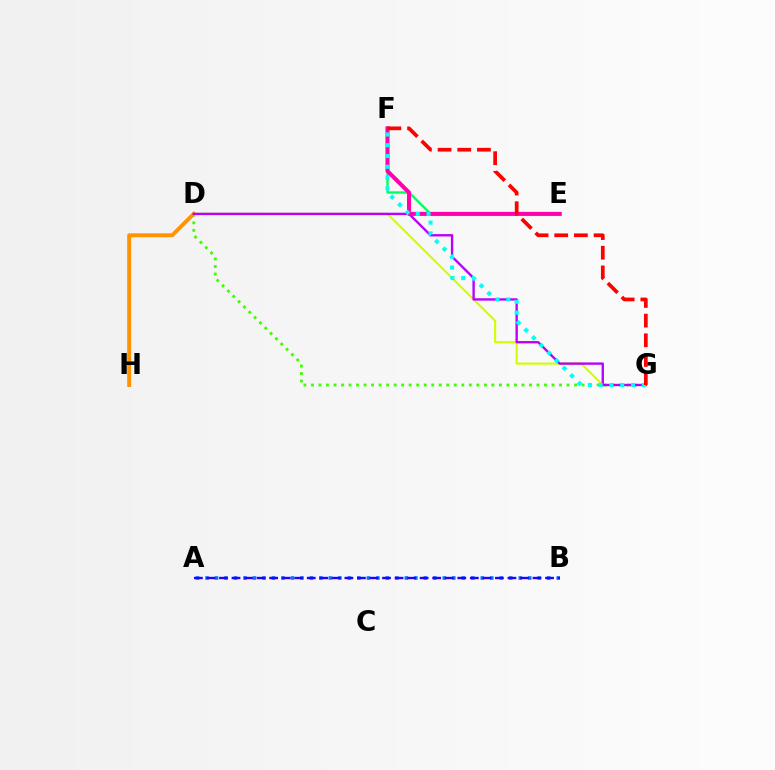{('D', 'G'): [{'color': '#3dff00', 'line_style': 'dotted', 'thickness': 2.04}, {'color': '#d1ff00', 'line_style': 'solid', 'thickness': 1.54}, {'color': '#b900ff', 'line_style': 'solid', 'thickness': 1.7}], ('D', 'H'): [{'color': '#ff9400', 'line_style': 'solid', 'thickness': 2.83}], ('E', 'F'): [{'color': '#00ff5c', 'line_style': 'solid', 'thickness': 1.69}, {'color': '#ff00ac', 'line_style': 'solid', 'thickness': 2.92}], ('A', 'B'): [{'color': '#0074ff', 'line_style': 'dotted', 'thickness': 2.58}, {'color': '#2500ff', 'line_style': 'dashed', 'thickness': 1.7}], ('F', 'G'): [{'color': '#00fff6', 'line_style': 'dotted', 'thickness': 2.93}, {'color': '#ff0000', 'line_style': 'dashed', 'thickness': 2.67}]}